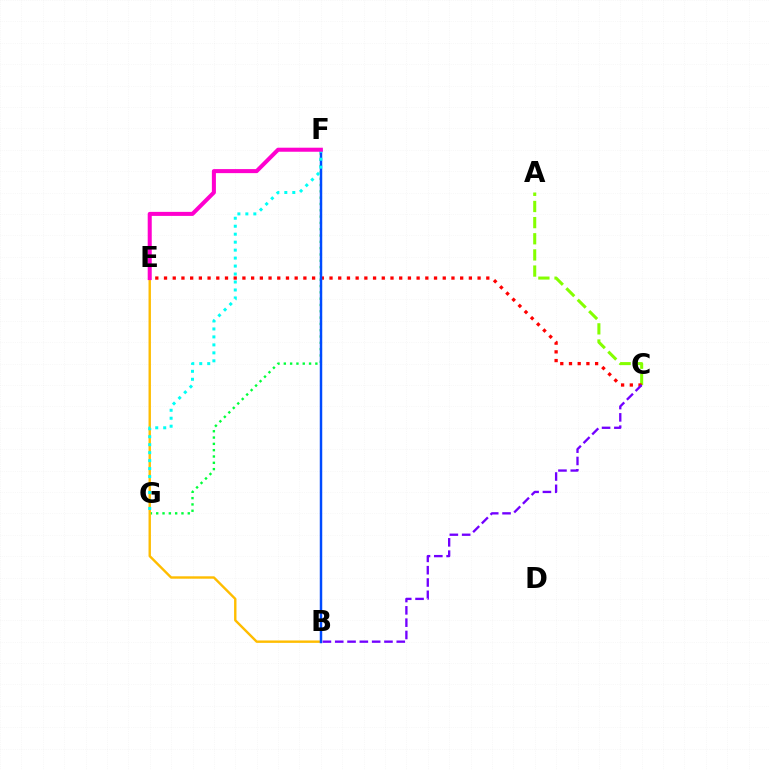{('F', 'G'): [{'color': '#00ff39', 'line_style': 'dotted', 'thickness': 1.71}, {'color': '#00fff6', 'line_style': 'dotted', 'thickness': 2.17}], ('B', 'E'): [{'color': '#ffbd00', 'line_style': 'solid', 'thickness': 1.73}], ('A', 'C'): [{'color': '#84ff00', 'line_style': 'dashed', 'thickness': 2.19}], ('C', 'E'): [{'color': '#ff0000', 'line_style': 'dotted', 'thickness': 2.37}], ('B', 'F'): [{'color': '#004bff', 'line_style': 'solid', 'thickness': 1.78}], ('E', 'F'): [{'color': '#ff00cf', 'line_style': 'solid', 'thickness': 2.91}], ('B', 'C'): [{'color': '#7200ff', 'line_style': 'dashed', 'thickness': 1.67}]}